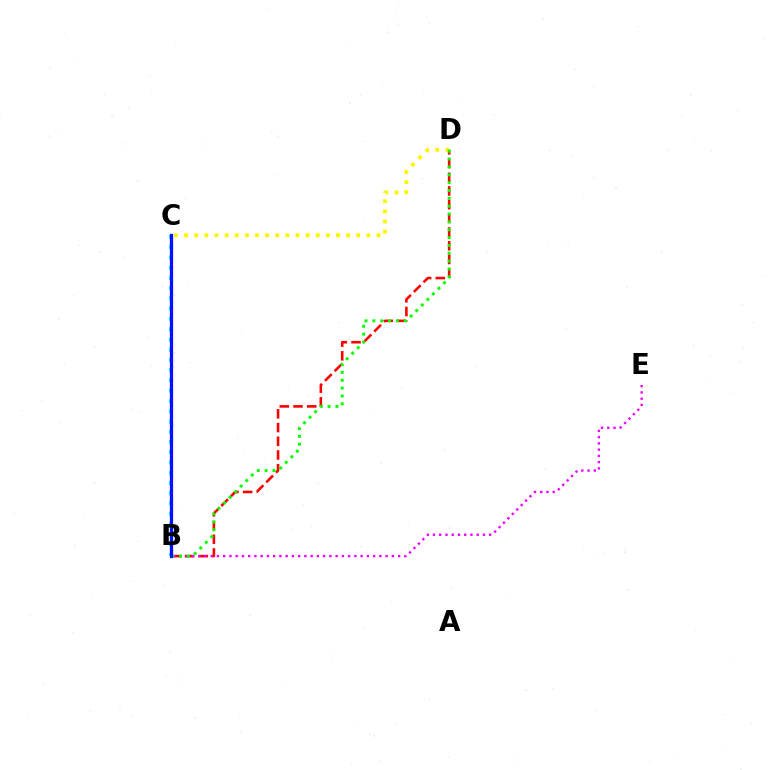{('B', 'D'): [{'color': '#ff0000', 'line_style': 'dashed', 'thickness': 1.86}, {'color': '#08ff00', 'line_style': 'dotted', 'thickness': 2.13}], ('B', 'E'): [{'color': '#ee00ff', 'line_style': 'dotted', 'thickness': 1.7}], ('C', 'D'): [{'color': '#fcf500', 'line_style': 'dotted', 'thickness': 2.75}], ('B', 'C'): [{'color': '#00fff6', 'line_style': 'dotted', 'thickness': 2.79}, {'color': '#0010ff', 'line_style': 'solid', 'thickness': 2.34}]}